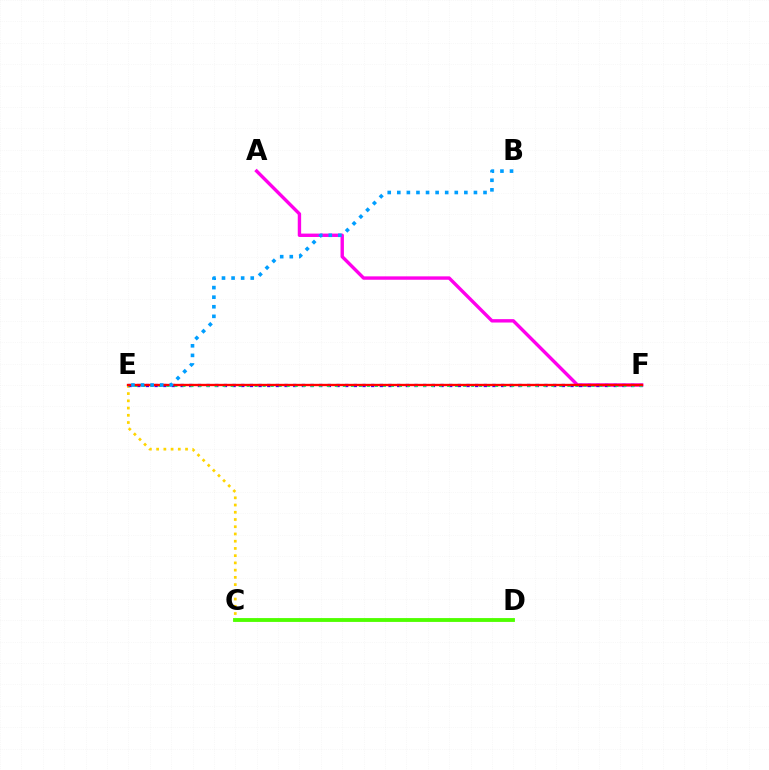{('C', 'E'): [{'color': '#ffd500', 'line_style': 'dotted', 'thickness': 1.96}], ('A', 'F'): [{'color': '#ff00ed', 'line_style': 'solid', 'thickness': 2.44}], ('C', 'D'): [{'color': '#4fff00', 'line_style': 'solid', 'thickness': 2.77}], ('E', 'F'): [{'color': '#3700ff', 'line_style': 'dotted', 'thickness': 2.35}, {'color': '#00ff86', 'line_style': 'dotted', 'thickness': 2.18}, {'color': '#ff0000', 'line_style': 'solid', 'thickness': 1.7}], ('B', 'E'): [{'color': '#009eff', 'line_style': 'dotted', 'thickness': 2.6}]}